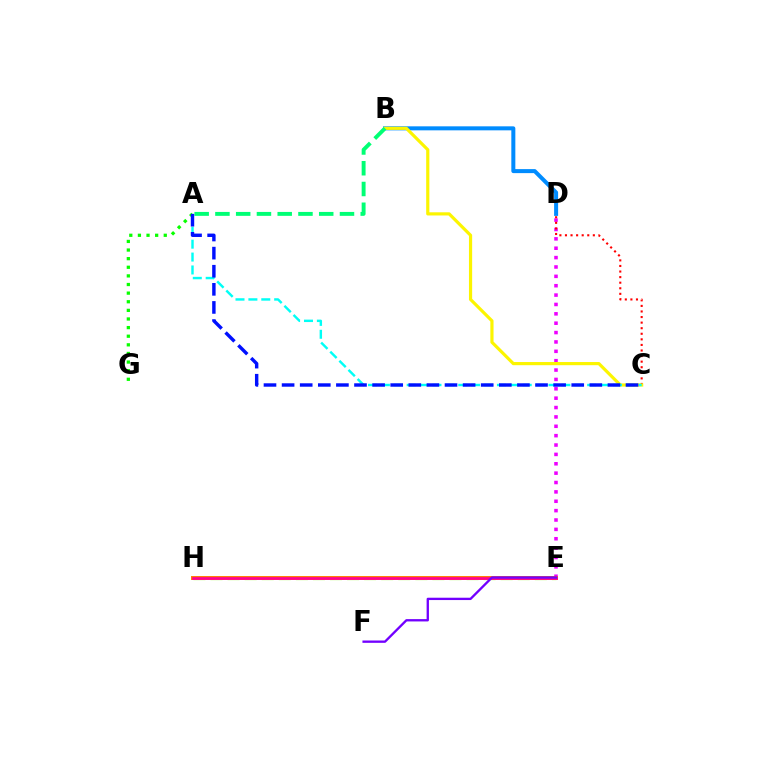{('E', 'H'): [{'color': '#84ff00', 'line_style': 'dashed', 'thickness': 2.32}, {'color': '#ff7c00', 'line_style': 'solid', 'thickness': 2.84}, {'color': '#ff0094', 'line_style': 'solid', 'thickness': 1.95}], ('B', 'D'): [{'color': '#008cff', 'line_style': 'solid', 'thickness': 2.89}], ('D', 'E'): [{'color': '#ee00ff', 'line_style': 'dotted', 'thickness': 2.55}], ('C', 'D'): [{'color': '#ff0000', 'line_style': 'dotted', 'thickness': 1.51}], ('B', 'C'): [{'color': '#fcf500', 'line_style': 'solid', 'thickness': 2.29}], ('A', 'C'): [{'color': '#00fff6', 'line_style': 'dashed', 'thickness': 1.75}, {'color': '#0010ff', 'line_style': 'dashed', 'thickness': 2.46}], ('A', 'G'): [{'color': '#08ff00', 'line_style': 'dotted', 'thickness': 2.34}], ('A', 'B'): [{'color': '#00ff74', 'line_style': 'dashed', 'thickness': 2.82}], ('E', 'F'): [{'color': '#7200ff', 'line_style': 'solid', 'thickness': 1.68}]}